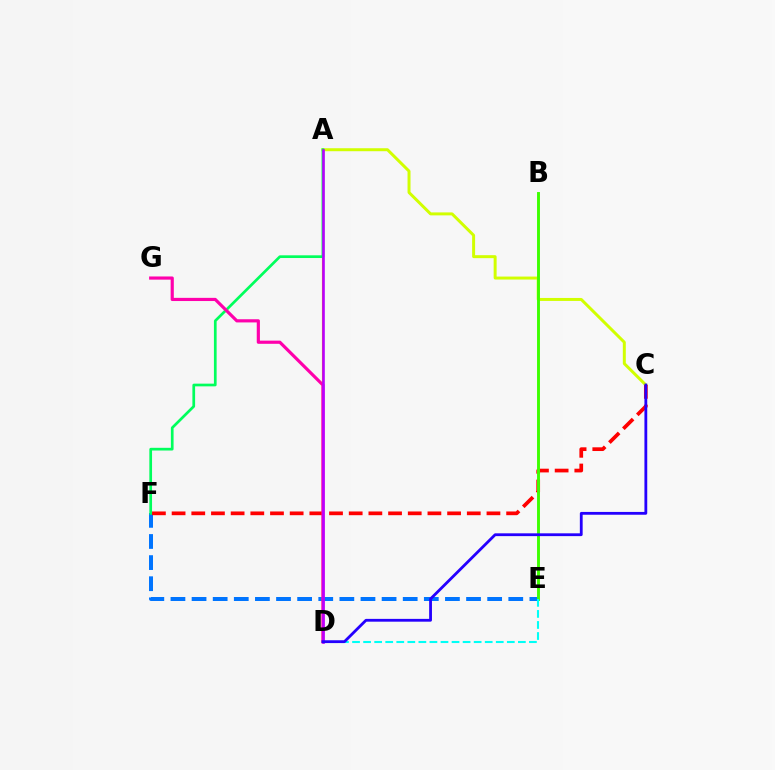{('A', 'C'): [{'color': '#d1ff00', 'line_style': 'solid', 'thickness': 2.14}], ('E', 'F'): [{'color': '#0074ff', 'line_style': 'dashed', 'thickness': 2.87}], ('C', 'F'): [{'color': '#ff0000', 'line_style': 'dashed', 'thickness': 2.67}], ('B', 'E'): [{'color': '#3dff00', 'line_style': 'solid', 'thickness': 2.09}], ('A', 'D'): [{'color': '#ff9400', 'line_style': 'solid', 'thickness': 1.54}, {'color': '#b900ff', 'line_style': 'solid', 'thickness': 1.87}], ('A', 'F'): [{'color': '#00ff5c', 'line_style': 'solid', 'thickness': 1.95}], ('D', 'E'): [{'color': '#00fff6', 'line_style': 'dashed', 'thickness': 1.5}], ('D', 'G'): [{'color': '#ff00ac', 'line_style': 'solid', 'thickness': 2.29}], ('C', 'D'): [{'color': '#2500ff', 'line_style': 'solid', 'thickness': 2.02}]}